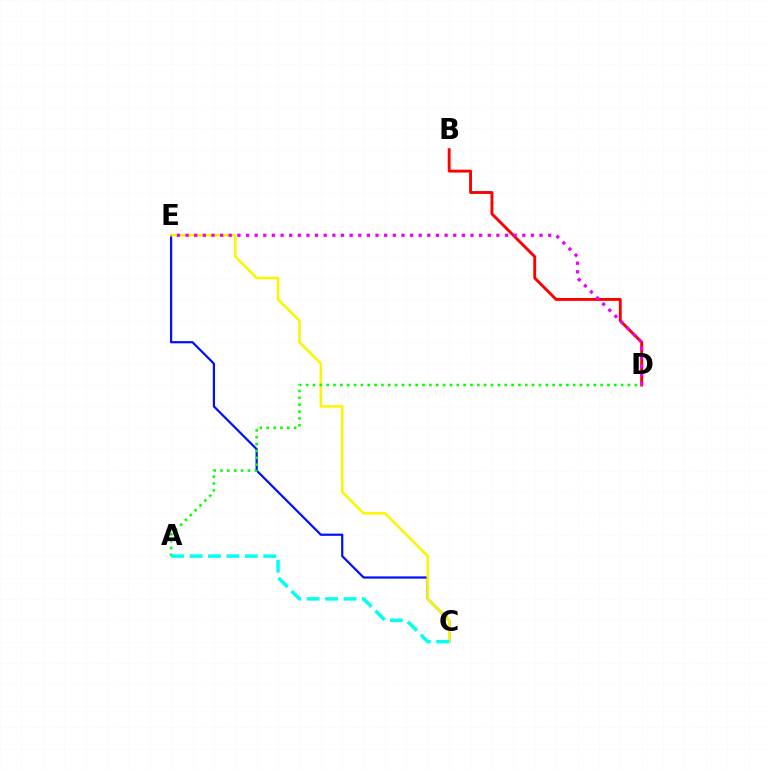{('B', 'D'): [{'color': '#ff0000', 'line_style': 'solid', 'thickness': 2.08}], ('C', 'E'): [{'color': '#0010ff', 'line_style': 'solid', 'thickness': 1.6}, {'color': '#fcf500', 'line_style': 'solid', 'thickness': 1.81}], ('D', 'E'): [{'color': '#ee00ff', 'line_style': 'dotted', 'thickness': 2.35}], ('A', 'D'): [{'color': '#08ff00', 'line_style': 'dotted', 'thickness': 1.86}], ('A', 'C'): [{'color': '#00fff6', 'line_style': 'dashed', 'thickness': 2.5}]}